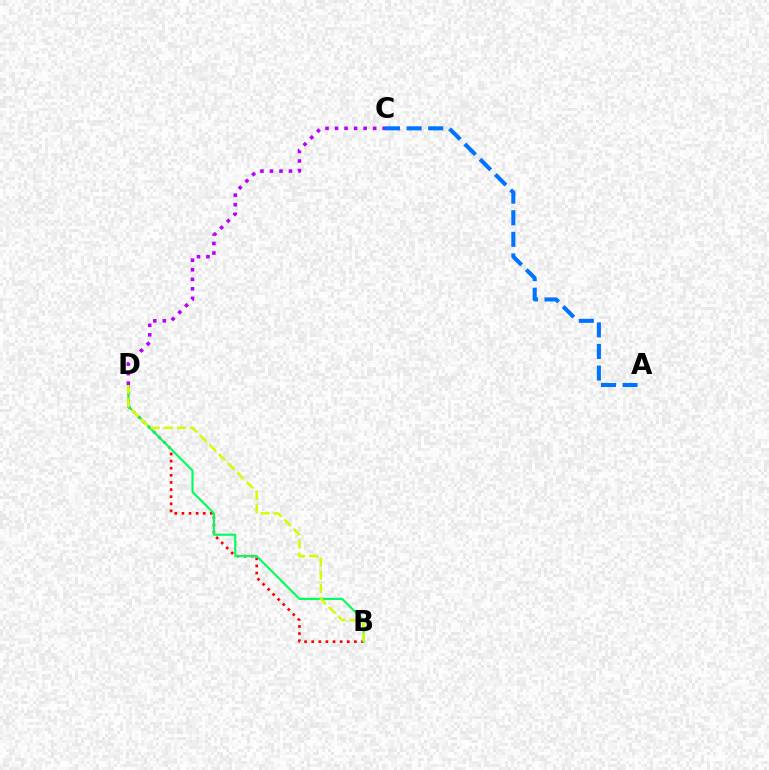{('B', 'D'): [{'color': '#ff0000', 'line_style': 'dotted', 'thickness': 1.93}, {'color': '#00ff5c', 'line_style': 'solid', 'thickness': 1.54}, {'color': '#d1ff00', 'line_style': 'dashed', 'thickness': 1.79}], ('A', 'C'): [{'color': '#0074ff', 'line_style': 'dashed', 'thickness': 2.93}], ('C', 'D'): [{'color': '#b900ff', 'line_style': 'dotted', 'thickness': 2.59}]}